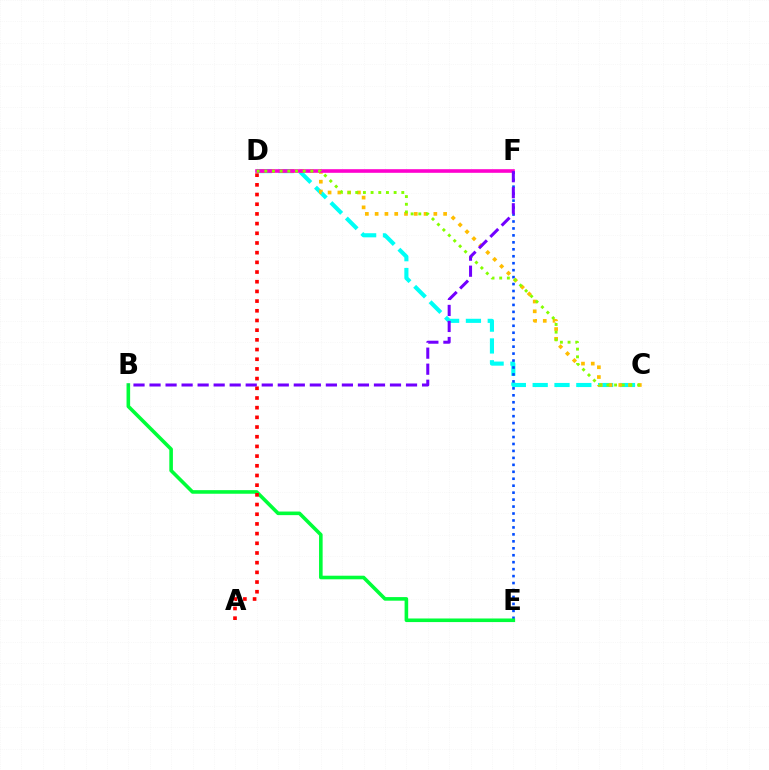{('C', 'D'): [{'color': '#00fff6', 'line_style': 'dashed', 'thickness': 2.96}, {'color': '#ffbd00', 'line_style': 'dotted', 'thickness': 2.66}, {'color': '#84ff00', 'line_style': 'dotted', 'thickness': 2.09}], ('E', 'F'): [{'color': '#004bff', 'line_style': 'dotted', 'thickness': 1.89}], ('B', 'E'): [{'color': '#00ff39', 'line_style': 'solid', 'thickness': 2.59}], ('D', 'F'): [{'color': '#ff00cf', 'line_style': 'solid', 'thickness': 2.6}], ('A', 'D'): [{'color': '#ff0000', 'line_style': 'dotted', 'thickness': 2.63}], ('B', 'F'): [{'color': '#7200ff', 'line_style': 'dashed', 'thickness': 2.18}]}